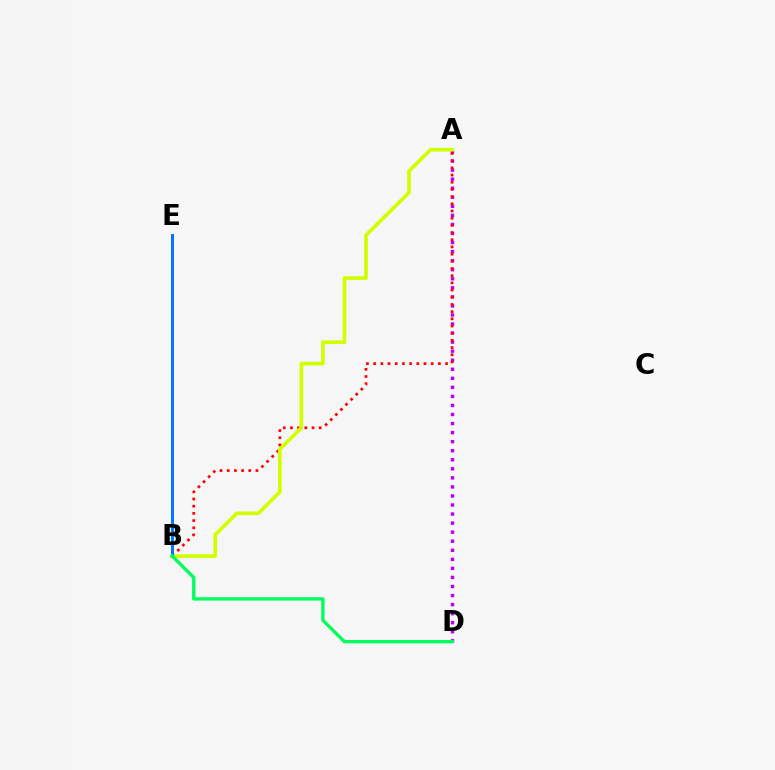{('A', 'D'): [{'color': '#b900ff', 'line_style': 'dotted', 'thickness': 2.46}], ('A', 'B'): [{'color': '#ff0000', 'line_style': 'dotted', 'thickness': 1.95}, {'color': '#d1ff00', 'line_style': 'solid', 'thickness': 2.65}], ('B', 'E'): [{'color': '#0074ff', 'line_style': 'solid', 'thickness': 2.13}], ('B', 'D'): [{'color': '#00ff5c', 'line_style': 'solid', 'thickness': 2.4}]}